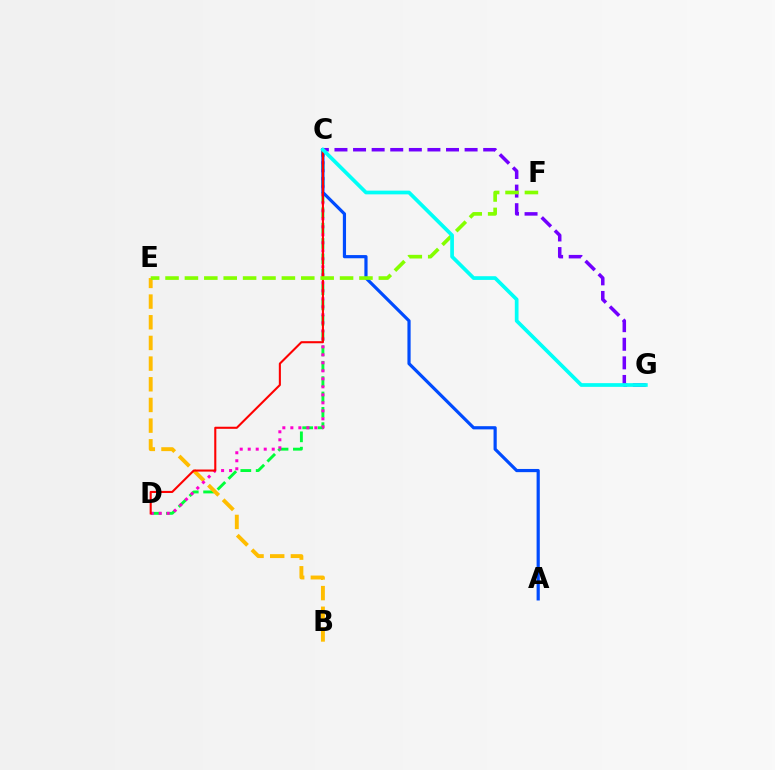{('C', 'D'): [{'color': '#00ff39', 'line_style': 'dashed', 'thickness': 2.08}, {'color': '#ff00cf', 'line_style': 'dotted', 'thickness': 2.17}, {'color': '#ff0000', 'line_style': 'solid', 'thickness': 1.5}], ('B', 'E'): [{'color': '#ffbd00', 'line_style': 'dashed', 'thickness': 2.81}], ('A', 'C'): [{'color': '#004bff', 'line_style': 'solid', 'thickness': 2.3}], ('C', 'G'): [{'color': '#7200ff', 'line_style': 'dashed', 'thickness': 2.53}, {'color': '#00fff6', 'line_style': 'solid', 'thickness': 2.67}], ('E', 'F'): [{'color': '#84ff00', 'line_style': 'dashed', 'thickness': 2.63}]}